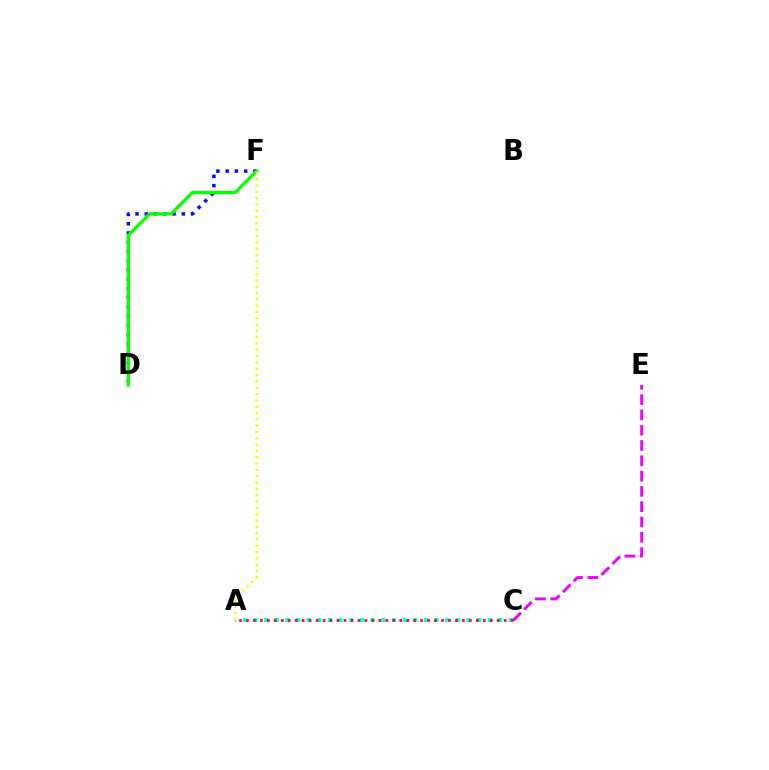{('A', 'C'): [{'color': '#00fff6', 'line_style': 'dotted', 'thickness': 2.89}, {'color': '#ff0000', 'line_style': 'dotted', 'thickness': 1.89}], ('D', 'F'): [{'color': '#0010ff', 'line_style': 'dotted', 'thickness': 2.52}, {'color': '#08ff00', 'line_style': 'solid', 'thickness': 2.35}], ('C', 'E'): [{'color': '#ee00ff', 'line_style': 'dashed', 'thickness': 2.08}], ('A', 'F'): [{'color': '#fcf500', 'line_style': 'dotted', 'thickness': 1.72}]}